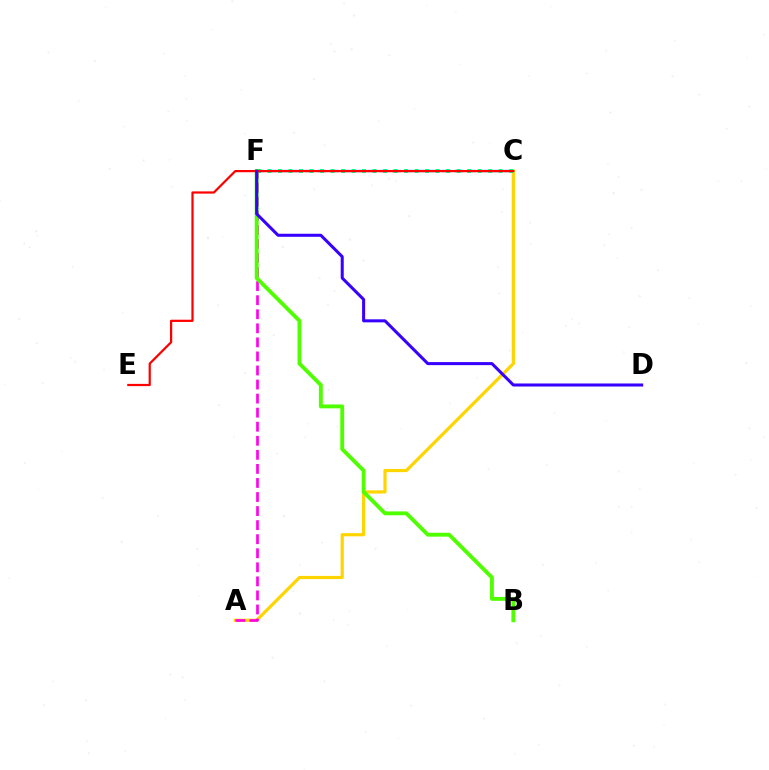{('A', 'C'): [{'color': '#ffd500', 'line_style': 'solid', 'thickness': 2.3}], ('C', 'F'): [{'color': '#009eff', 'line_style': 'dashed', 'thickness': 1.69}, {'color': '#00ff86', 'line_style': 'dotted', 'thickness': 2.85}], ('A', 'F'): [{'color': '#ff00ed', 'line_style': 'dashed', 'thickness': 1.91}], ('B', 'F'): [{'color': '#4fff00', 'line_style': 'solid', 'thickness': 2.78}], ('C', 'E'): [{'color': '#ff0000', 'line_style': 'solid', 'thickness': 1.6}], ('D', 'F'): [{'color': '#3700ff', 'line_style': 'solid', 'thickness': 2.18}]}